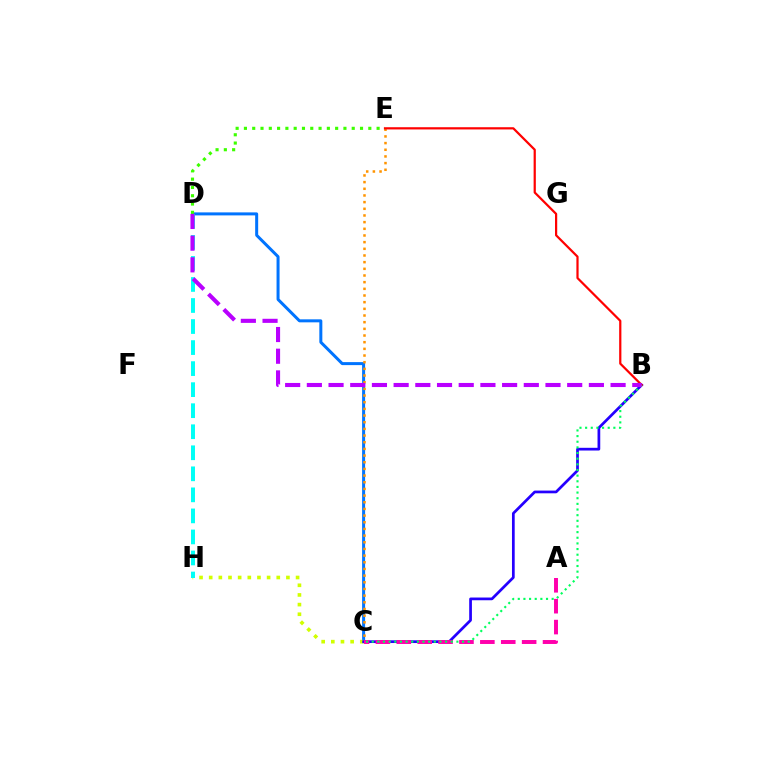{('C', 'D'): [{'color': '#0074ff', 'line_style': 'solid', 'thickness': 2.16}], ('C', 'H'): [{'color': '#d1ff00', 'line_style': 'dotted', 'thickness': 2.62}], ('C', 'E'): [{'color': '#ff9400', 'line_style': 'dotted', 'thickness': 1.81}], ('D', 'E'): [{'color': '#3dff00', 'line_style': 'dotted', 'thickness': 2.25}], ('B', 'C'): [{'color': '#2500ff', 'line_style': 'solid', 'thickness': 1.96}, {'color': '#00ff5c', 'line_style': 'dotted', 'thickness': 1.53}], ('B', 'E'): [{'color': '#ff0000', 'line_style': 'solid', 'thickness': 1.6}], ('A', 'C'): [{'color': '#ff00ac', 'line_style': 'dashed', 'thickness': 2.84}], ('D', 'H'): [{'color': '#00fff6', 'line_style': 'dashed', 'thickness': 2.86}], ('B', 'D'): [{'color': '#b900ff', 'line_style': 'dashed', 'thickness': 2.95}]}